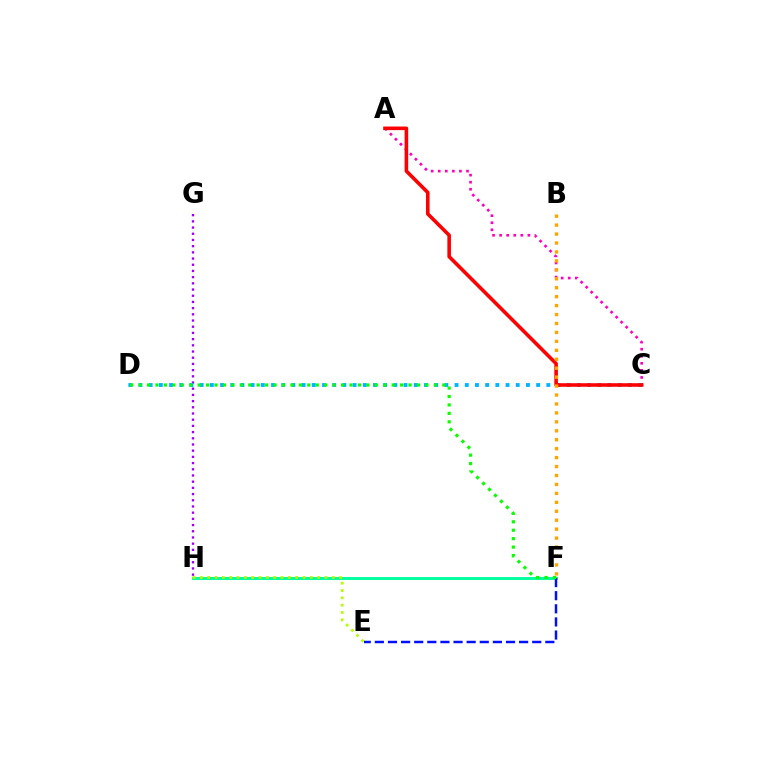{('A', 'C'): [{'color': '#ff00bd', 'line_style': 'dotted', 'thickness': 1.92}, {'color': '#ff0000', 'line_style': 'solid', 'thickness': 2.59}], ('F', 'H'): [{'color': '#00ff9d', 'line_style': 'solid', 'thickness': 2.11}], ('G', 'H'): [{'color': '#9b00ff', 'line_style': 'dotted', 'thickness': 1.68}], ('C', 'D'): [{'color': '#00b5ff', 'line_style': 'dotted', 'thickness': 2.77}], ('E', 'H'): [{'color': '#b3ff00', 'line_style': 'dotted', 'thickness': 1.99}], ('E', 'F'): [{'color': '#0010ff', 'line_style': 'dashed', 'thickness': 1.78}], ('D', 'F'): [{'color': '#08ff00', 'line_style': 'dotted', 'thickness': 2.29}], ('B', 'F'): [{'color': '#ffa500', 'line_style': 'dotted', 'thickness': 2.43}]}